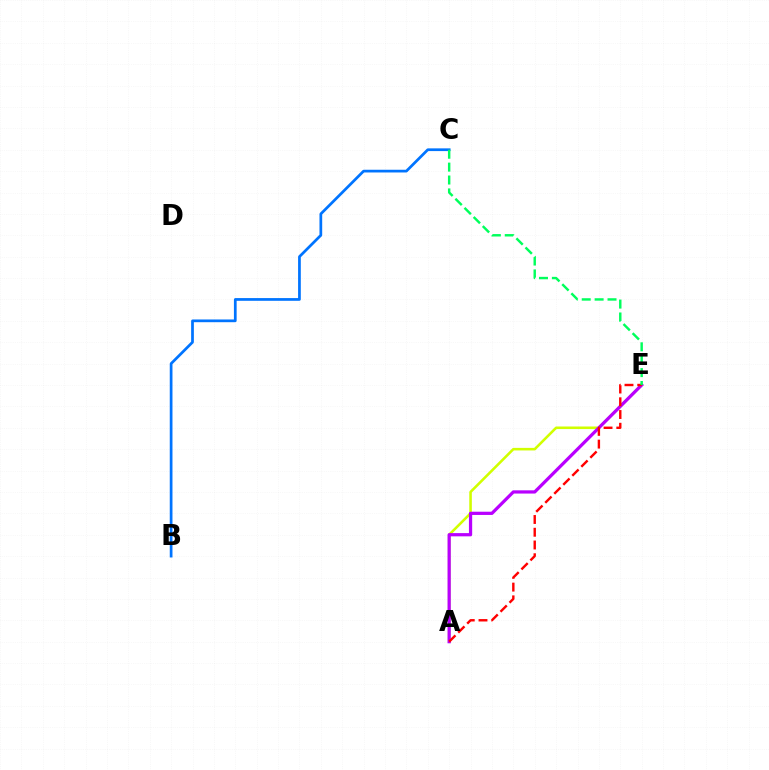{('B', 'C'): [{'color': '#0074ff', 'line_style': 'solid', 'thickness': 1.96}], ('A', 'E'): [{'color': '#d1ff00', 'line_style': 'solid', 'thickness': 1.85}, {'color': '#b900ff', 'line_style': 'solid', 'thickness': 2.33}, {'color': '#ff0000', 'line_style': 'dashed', 'thickness': 1.73}], ('C', 'E'): [{'color': '#00ff5c', 'line_style': 'dashed', 'thickness': 1.75}]}